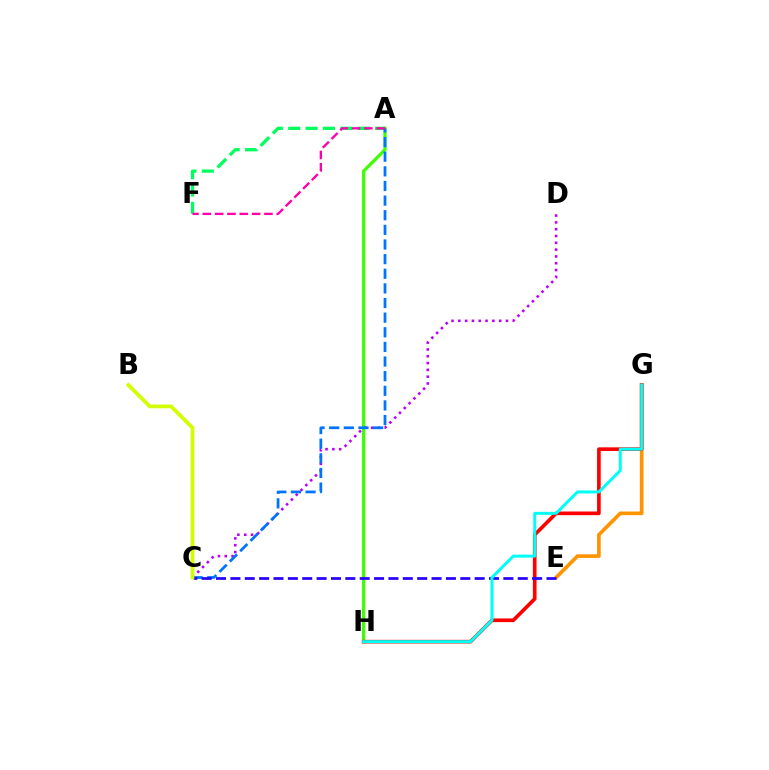{('A', 'F'): [{'color': '#00ff5c', 'line_style': 'dashed', 'thickness': 2.36}, {'color': '#ff00ac', 'line_style': 'dashed', 'thickness': 1.67}], ('A', 'H'): [{'color': '#3dff00', 'line_style': 'solid', 'thickness': 2.34}], ('E', 'G'): [{'color': '#ff9400', 'line_style': 'solid', 'thickness': 2.62}], ('G', 'H'): [{'color': '#ff0000', 'line_style': 'solid', 'thickness': 2.64}, {'color': '#00fff6', 'line_style': 'solid', 'thickness': 2.16}], ('C', 'D'): [{'color': '#b900ff', 'line_style': 'dotted', 'thickness': 1.85}], ('A', 'C'): [{'color': '#0074ff', 'line_style': 'dashed', 'thickness': 1.99}], ('C', 'E'): [{'color': '#2500ff', 'line_style': 'dashed', 'thickness': 1.95}], ('B', 'C'): [{'color': '#d1ff00', 'line_style': 'solid', 'thickness': 2.69}]}